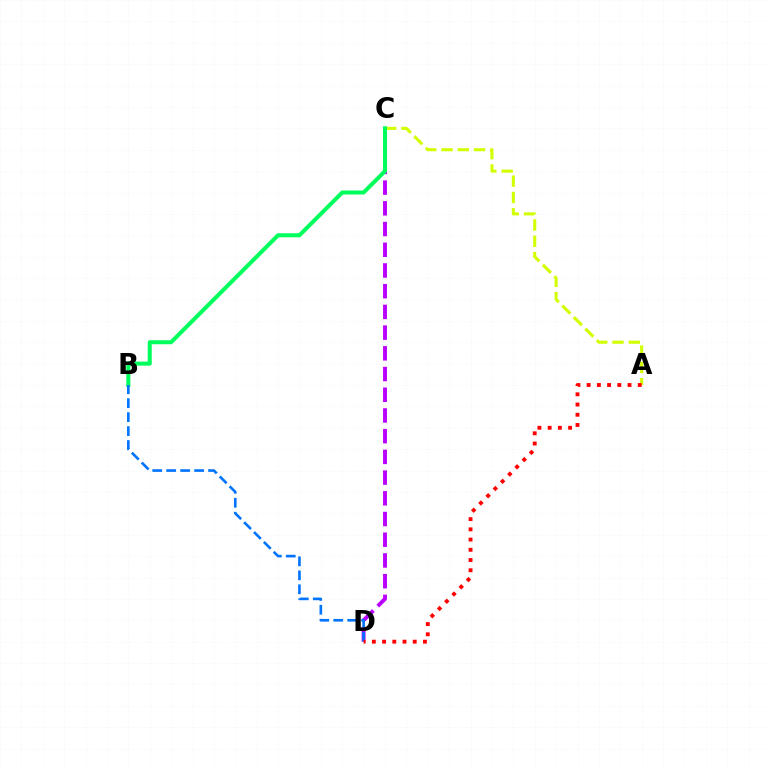{('A', 'C'): [{'color': '#d1ff00', 'line_style': 'dashed', 'thickness': 2.21}], ('C', 'D'): [{'color': '#b900ff', 'line_style': 'dashed', 'thickness': 2.81}], ('B', 'C'): [{'color': '#00ff5c', 'line_style': 'solid', 'thickness': 2.91}], ('B', 'D'): [{'color': '#0074ff', 'line_style': 'dashed', 'thickness': 1.9}], ('A', 'D'): [{'color': '#ff0000', 'line_style': 'dotted', 'thickness': 2.78}]}